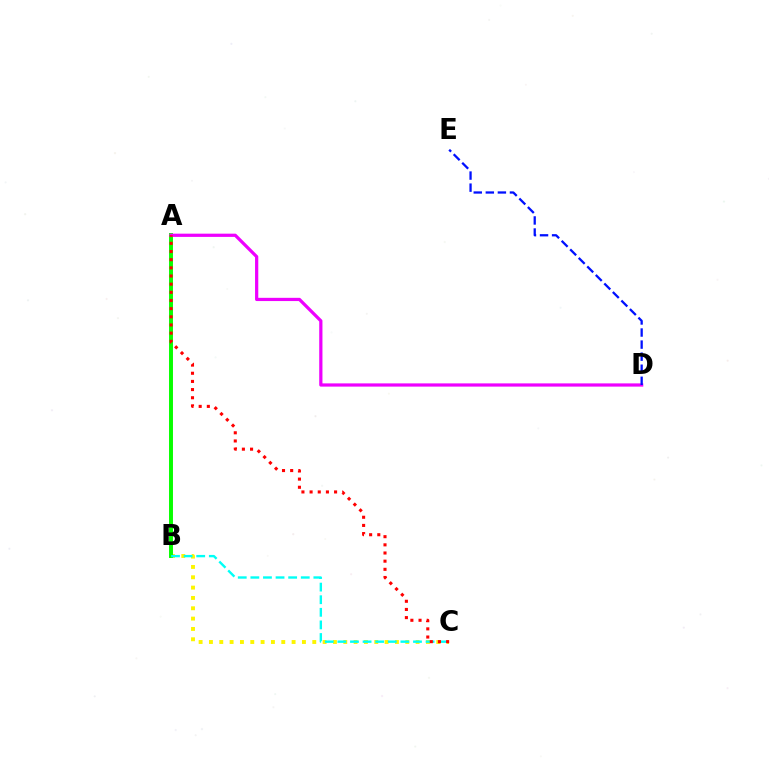{('B', 'C'): [{'color': '#fcf500', 'line_style': 'dotted', 'thickness': 2.81}, {'color': '#00fff6', 'line_style': 'dashed', 'thickness': 1.71}], ('A', 'B'): [{'color': '#08ff00', 'line_style': 'solid', 'thickness': 2.84}], ('A', 'D'): [{'color': '#ee00ff', 'line_style': 'solid', 'thickness': 2.33}], ('D', 'E'): [{'color': '#0010ff', 'line_style': 'dashed', 'thickness': 1.64}], ('A', 'C'): [{'color': '#ff0000', 'line_style': 'dotted', 'thickness': 2.22}]}